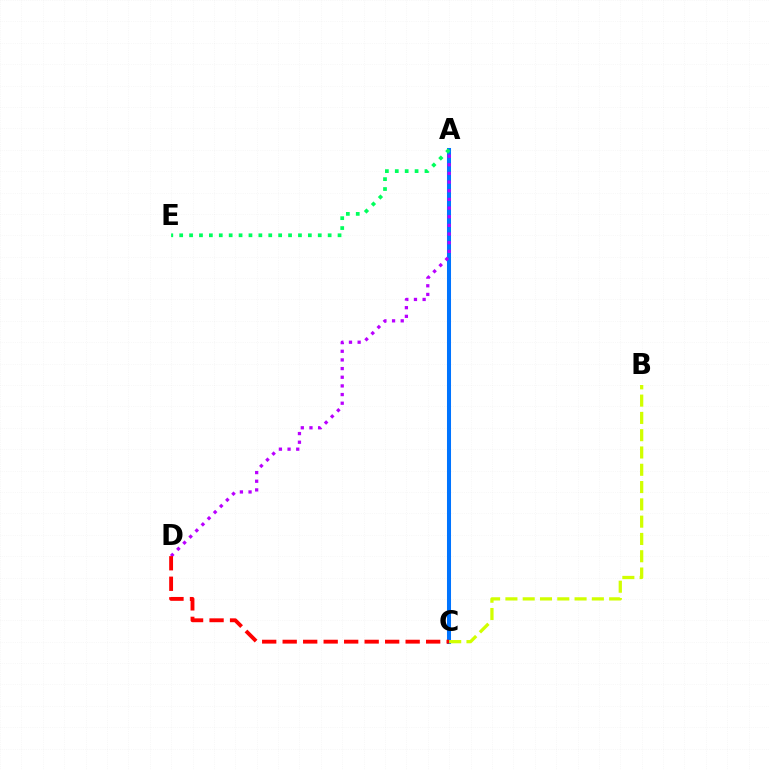{('A', 'C'): [{'color': '#0074ff', 'line_style': 'solid', 'thickness': 2.9}], ('A', 'E'): [{'color': '#00ff5c', 'line_style': 'dotted', 'thickness': 2.69}], ('A', 'D'): [{'color': '#b900ff', 'line_style': 'dotted', 'thickness': 2.35}], ('C', 'D'): [{'color': '#ff0000', 'line_style': 'dashed', 'thickness': 2.78}], ('B', 'C'): [{'color': '#d1ff00', 'line_style': 'dashed', 'thickness': 2.35}]}